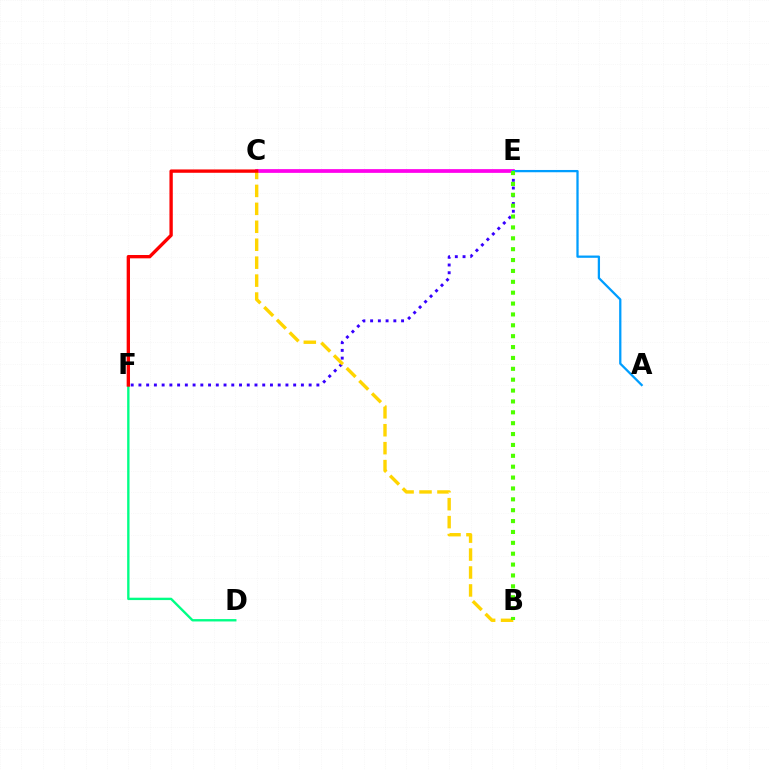{('C', 'E'): [{'color': '#ff00ed', 'line_style': 'solid', 'thickness': 2.69}], ('E', 'F'): [{'color': '#3700ff', 'line_style': 'dotted', 'thickness': 2.1}], ('A', 'E'): [{'color': '#009eff', 'line_style': 'solid', 'thickness': 1.64}], ('B', 'C'): [{'color': '#ffd500', 'line_style': 'dashed', 'thickness': 2.44}], ('B', 'E'): [{'color': '#4fff00', 'line_style': 'dotted', 'thickness': 2.95}], ('D', 'F'): [{'color': '#00ff86', 'line_style': 'solid', 'thickness': 1.7}], ('C', 'F'): [{'color': '#ff0000', 'line_style': 'solid', 'thickness': 2.41}]}